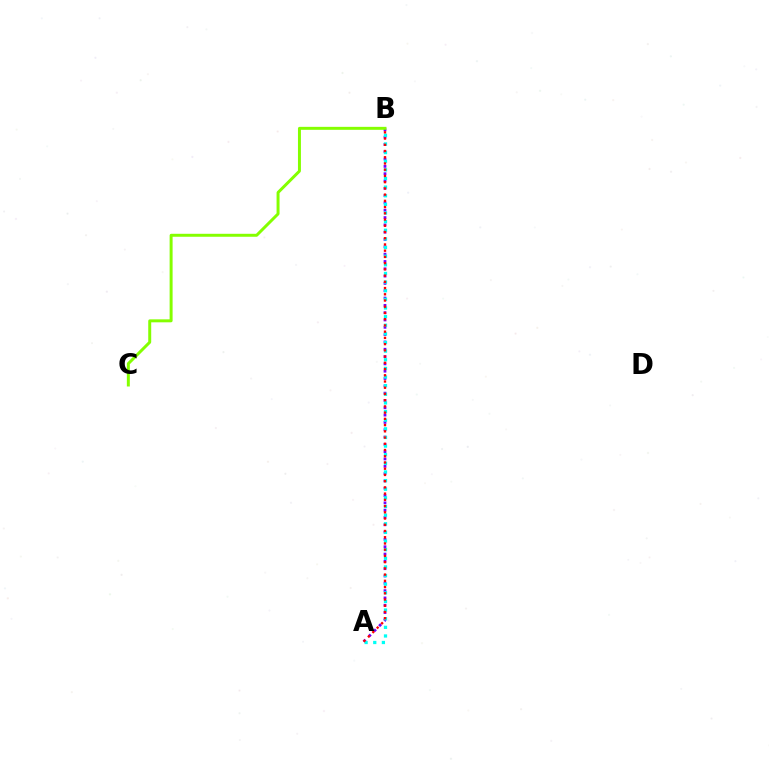{('A', 'B'): [{'color': '#7200ff', 'line_style': 'dotted', 'thickness': 1.99}, {'color': '#00fff6', 'line_style': 'dotted', 'thickness': 2.35}, {'color': '#ff0000', 'line_style': 'dotted', 'thickness': 1.69}], ('B', 'C'): [{'color': '#84ff00', 'line_style': 'solid', 'thickness': 2.14}]}